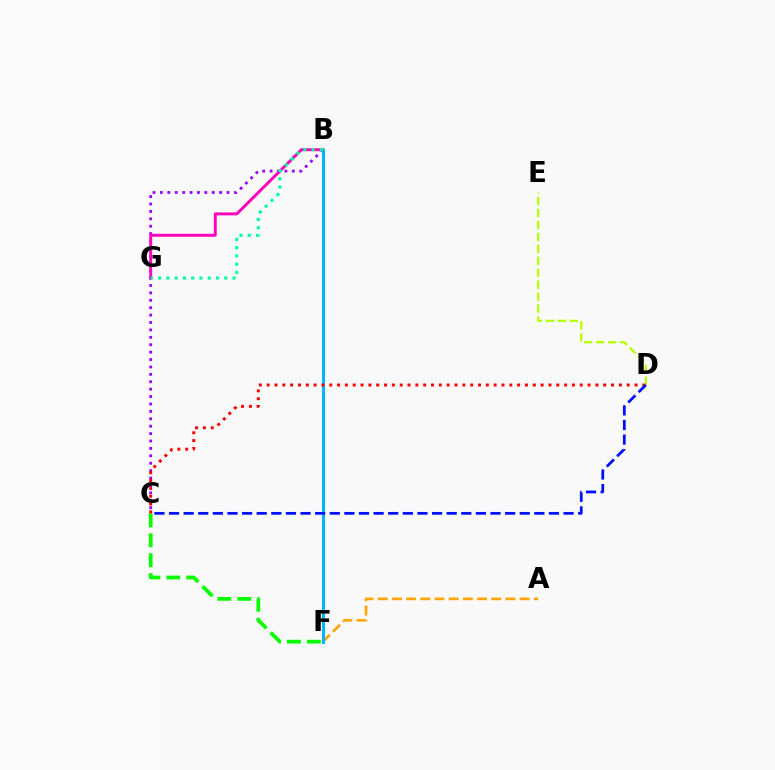{('D', 'E'): [{'color': '#b3ff00', 'line_style': 'dashed', 'thickness': 1.62}], ('C', 'F'): [{'color': '#08ff00', 'line_style': 'dashed', 'thickness': 2.71}], ('A', 'F'): [{'color': '#ffa500', 'line_style': 'dashed', 'thickness': 1.93}], ('B', 'C'): [{'color': '#9b00ff', 'line_style': 'dotted', 'thickness': 2.01}], ('B', 'G'): [{'color': '#ff00bd', 'line_style': 'solid', 'thickness': 2.11}, {'color': '#00ff9d', 'line_style': 'dotted', 'thickness': 2.25}], ('B', 'F'): [{'color': '#00b5ff', 'line_style': 'solid', 'thickness': 2.17}], ('C', 'D'): [{'color': '#ff0000', 'line_style': 'dotted', 'thickness': 2.13}, {'color': '#0010ff', 'line_style': 'dashed', 'thickness': 1.99}]}